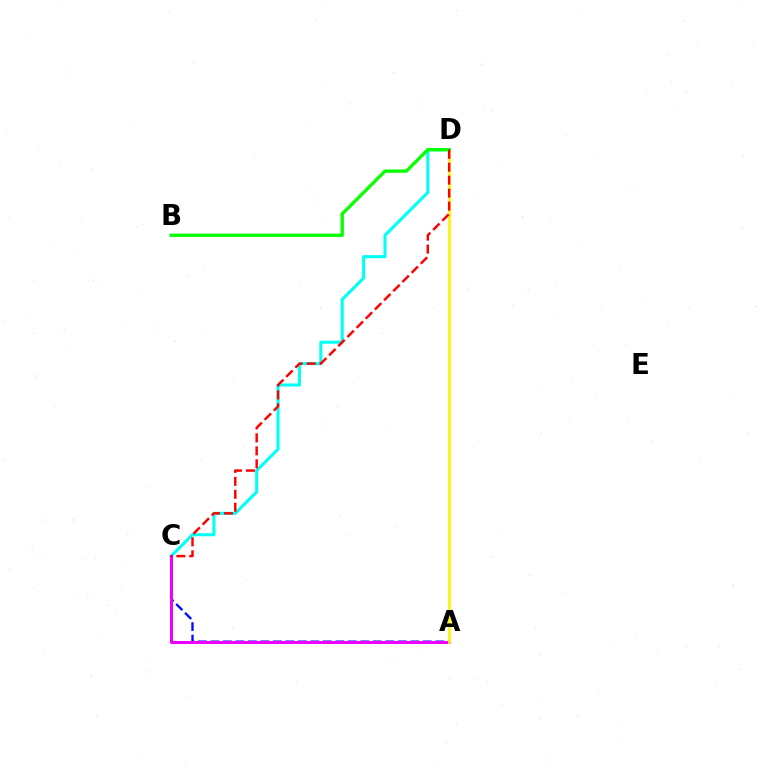{('C', 'D'): [{'color': '#00fff6', 'line_style': 'solid', 'thickness': 2.2}, {'color': '#ff0000', 'line_style': 'dashed', 'thickness': 1.76}], ('A', 'C'): [{'color': '#0010ff', 'line_style': 'dashed', 'thickness': 1.7}, {'color': '#ee00ff', 'line_style': 'solid', 'thickness': 2.19}], ('A', 'D'): [{'color': '#fcf500', 'line_style': 'solid', 'thickness': 1.94}], ('B', 'D'): [{'color': '#08ff00', 'line_style': 'solid', 'thickness': 2.37}]}